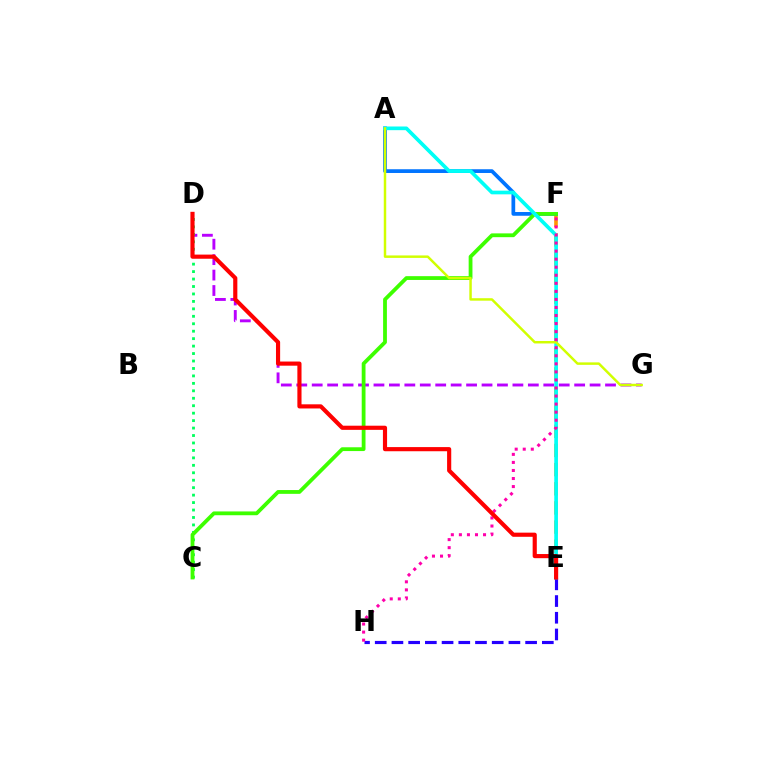{('E', 'F'): [{'color': '#ff9400', 'line_style': 'dashed', 'thickness': 2.6}], ('E', 'H'): [{'color': '#2500ff', 'line_style': 'dashed', 'thickness': 2.27}], ('A', 'F'): [{'color': '#0074ff', 'line_style': 'solid', 'thickness': 2.69}], ('D', 'G'): [{'color': '#b900ff', 'line_style': 'dashed', 'thickness': 2.1}], ('C', 'D'): [{'color': '#00ff5c', 'line_style': 'dotted', 'thickness': 2.02}], ('C', 'F'): [{'color': '#3dff00', 'line_style': 'solid', 'thickness': 2.73}], ('A', 'E'): [{'color': '#00fff6', 'line_style': 'solid', 'thickness': 2.65}], ('A', 'G'): [{'color': '#d1ff00', 'line_style': 'solid', 'thickness': 1.78}], ('F', 'H'): [{'color': '#ff00ac', 'line_style': 'dotted', 'thickness': 2.19}], ('D', 'E'): [{'color': '#ff0000', 'line_style': 'solid', 'thickness': 2.99}]}